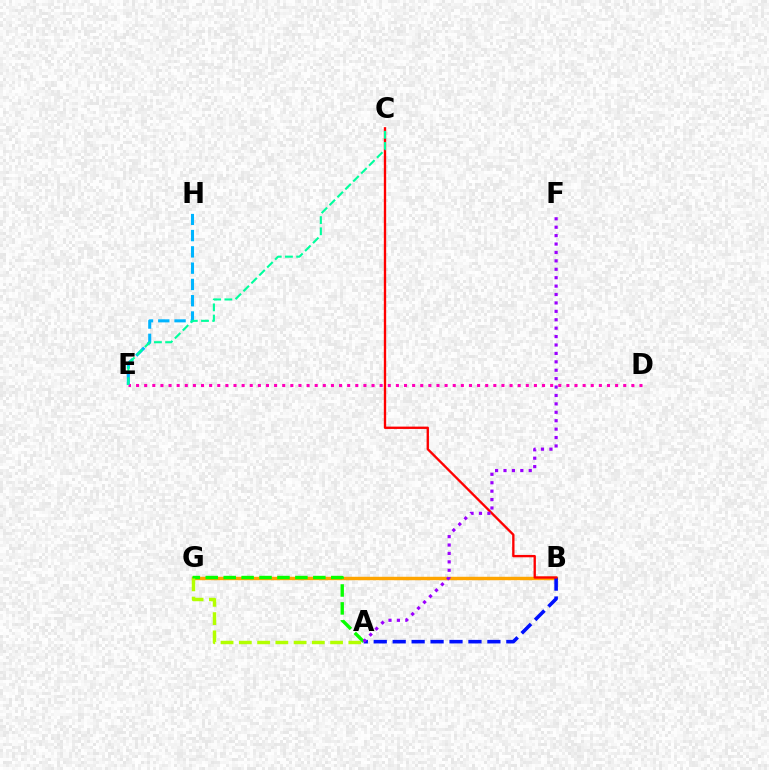{('B', 'G'): [{'color': '#ffa500', 'line_style': 'solid', 'thickness': 2.47}], ('A', 'B'): [{'color': '#0010ff', 'line_style': 'dashed', 'thickness': 2.57}], ('A', 'G'): [{'color': '#08ff00', 'line_style': 'dashed', 'thickness': 2.44}, {'color': '#b3ff00', 'line_style': 'dashed', 'thickness': 2.48}], ('E', 'H'): [{'color': '#00b5ff', 'line_style': 'dashed', 'thickness': 2.21}], ('B', 'C'): [{'color': '#ff0000', 'line_style': 'solid', 'thickness': 1.69}], ('D', 'E'): [{'color': '#ff00bd', 'line_style': 'dotted', 'thickness': 2.21}], ('A', 'F'): [{'color': '#9b00ff', 'line_style': 'dotted', 'thickness': 2.29}], ('C', 'E'): [{'color': '#00ff9d', 'line_style': 'dashed', 'thickness': 1.52}]}